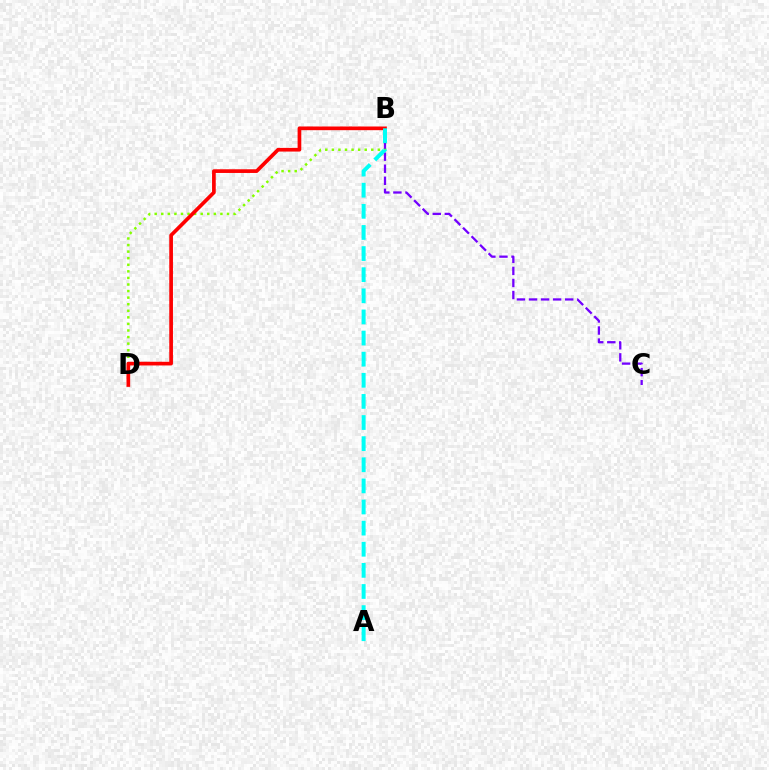{('B', 'D'): [{'color': '#84ff00', 'line_style': 'dotted', 'thickness': 1.79}, {'color': '#ff0000', 'line_style': 'solid', 'thickness': 2.66}], ('B', 'C'): [{'color': '#7200ff', 'line_style': 'dashed', 'thickness': 1.64}], ('A', 'B'): [{'color': '#00fff6', 'line_style': 'dashed', 'thickness': 2.87}]}